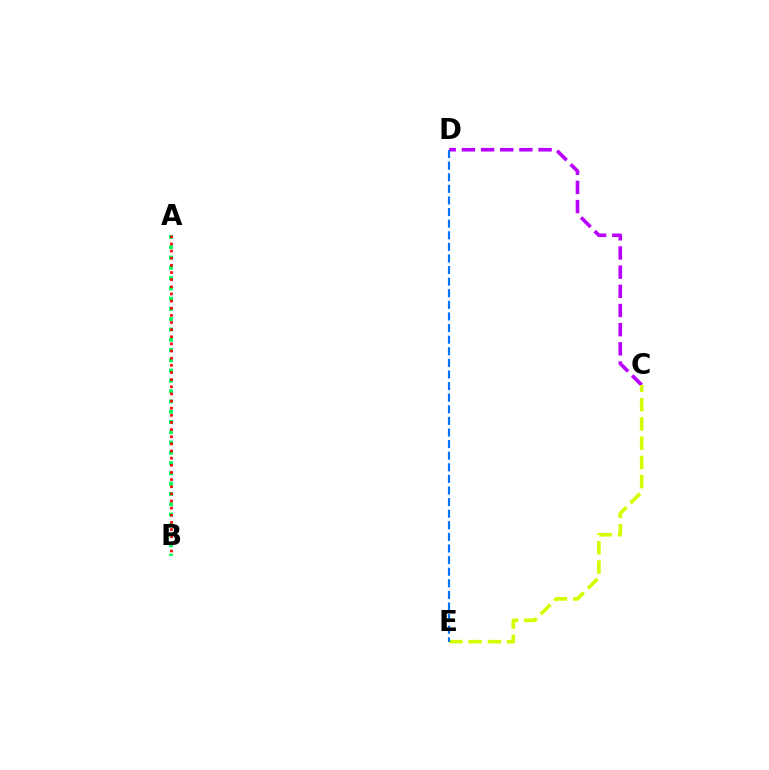{('C', 'D'): [{'color': '#b900ff', 'line_style': 'dashed', 'thickness': 2.6}], ('A', 'B'): [{'color': '#00ff5c', 'line_style': 'dotted', 'thickness': 2.79}, {'color': '#ff0000', 'line_style': 'dotted', 'thickness': 1.94}], ('C', 'E'): [{'color': '#d1ff00', 'line_style': 'dashed', 'thickness': 2.62}], ('D', 'E'): [{'color': '#0074ff', 'line_style': 'dashed', 'thickness': 1.58}]}